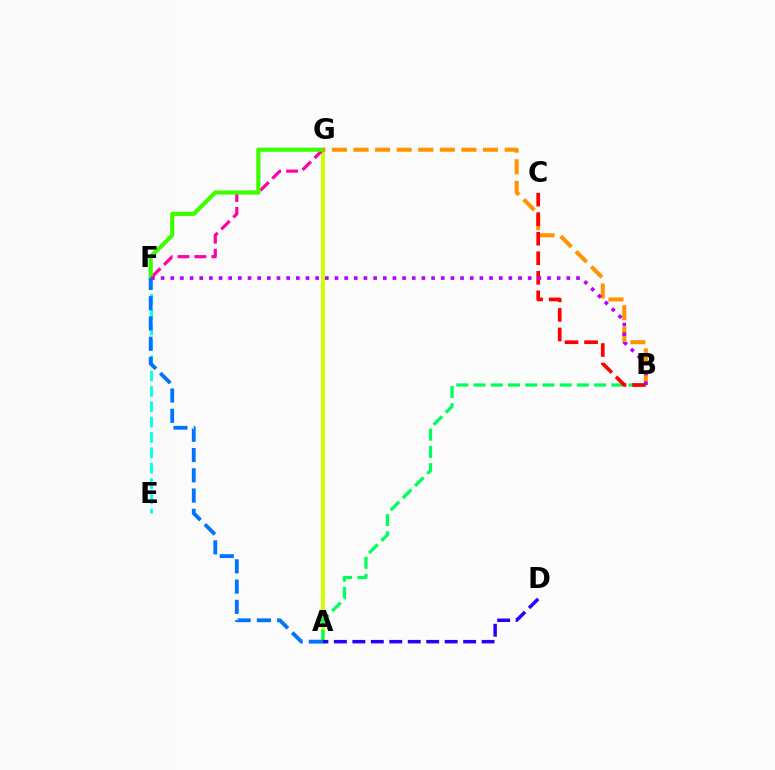{('A', 'G'): [{'color': '#d1ff00', 'line_style': 'solid', 'thickness': 2.87}], ('F', 'G'): [{'color': '#ff00ac', 'line_style': 'dashed', 'thickness': 2.3}, {'color': '#3dff00', 'line_style': 'solid', 'thickness': 3.0}], ('A', 'B'): [{'color': '#00ff5c', 'line_style': 'dashed', 'thickness': 2.34}], ('E', 'F'): [{'color': '#00fff6', 'line_style': 'dashed', 'thickness': 2.09}], ('B', 'G'): [{'color': '#ff9400', 'line_style': 'dashed', 'thickness': 2.93}], ('B', 'C'): [{'color': '#ff0000', 'line_style': 'dashed', 'thickness': 2.66}], ('A', 'F'): [{'color': '#0074ff', 'line_style': 'dashed', 'thickness': 2.75}], ('B', 'F'): [{'color': '#b900ff', 'line_style': 'dotted', 'thickness': 2.62}], ('A', 'D'): [{'color': '#2500ff', 'line_style': 'dashed', 'thickness': 2.51}]}